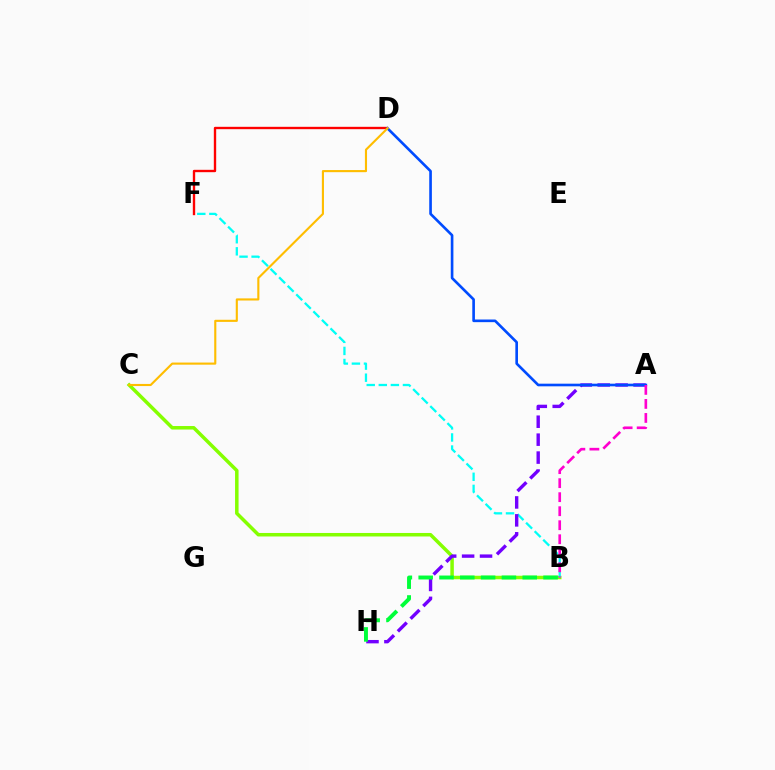{('D', 'F'): [{'color': '#ff0000', 'line_style': 'solid', 'thickness': 1.7}], ('B', 'C'): [{'color': '#84ff00', 'line_style': 'solid', 'thickness': 2.52}], ('B', 'F'): [{'color': '#00fff6', 'line_style': 'dashed', 'thickness': 1.64}], ('A', 'H'): [{'color': '#7200ff', 'line_style': 'dashed', 'thickness': 2.44}], ('A', 'D'): [{'color': '#004bff', 'line_style': 'solid', 'thickness': 1.9}], ('B', 'H'): [{'color': '#00ff39', 'line_style': 'dashed', 'thickness': 2.83}], ('A', 'B'): [{'color': '#ff00cf', 'line_style': 'dashed', 'thickness': 1.9}], ('C', 'D'): [{'color': '#ffbd00', 'line_style': 'solid', 'thickness': 1.53}]}